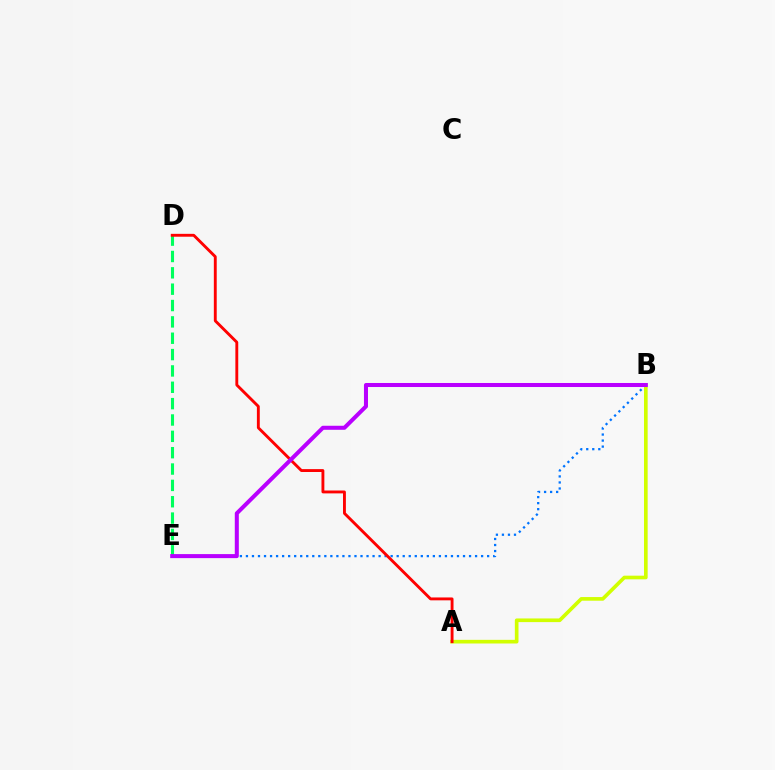{('B', 'E'): [{'color': '#0074ff', 'line_style': 'dotted', 'thickness': 1.64}, {'color': '#b900ff', 'line_style': 'solid', 'thickness': 2.9}], ('A', 'B'): [{'color': '#d1ff00', 'line_style': 'solid', 'thickness': 2.63}], ('D', 'E'): [{'color': '#00ff5c', 'line_style': 'dashed', 'thickness': 2.22}], ('A', 'D'): [{'color': '#ff0000', 'line_style': 'solid', 'thickness': 2.07}]}